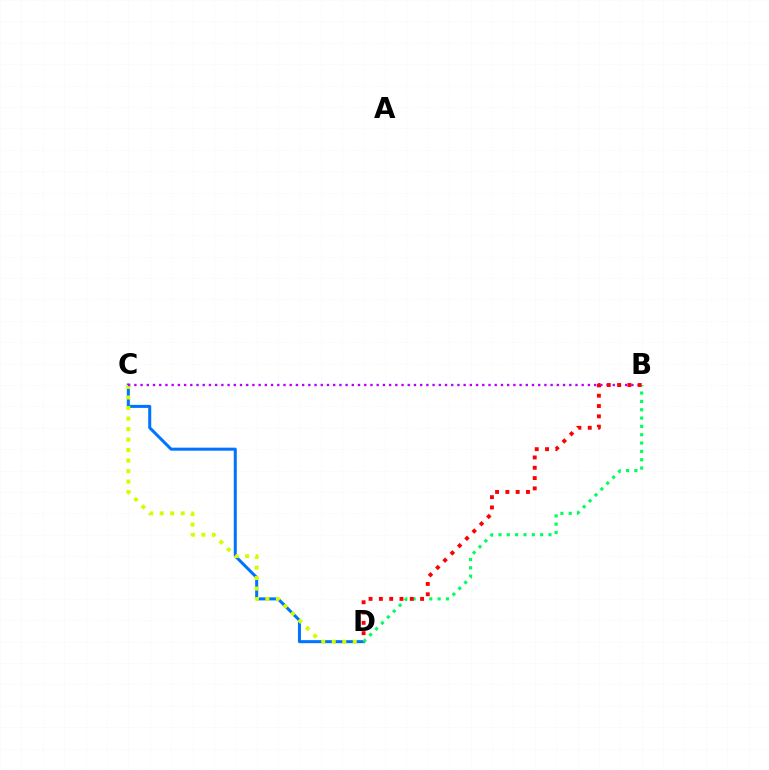{('C', 'D'): [{'color': '#0074ff', 'line_style': 'solid', 'thickness': 2.18}, {'color': '#d1ff00', 'line_style': 'dotted', 'thickness': 2.86}], ('B', 'C'): [{'color': '#b900ff', 'line_style': 'dotted', 'thickness': 1.69}], ('B', 'D'): [{'color': '#00ff5c', 'line_style': 'dotted', 'thickness': 2.26}, {'color': '#ff0000', 'line_style': 'dotted', 'thickness': 2.8}]}